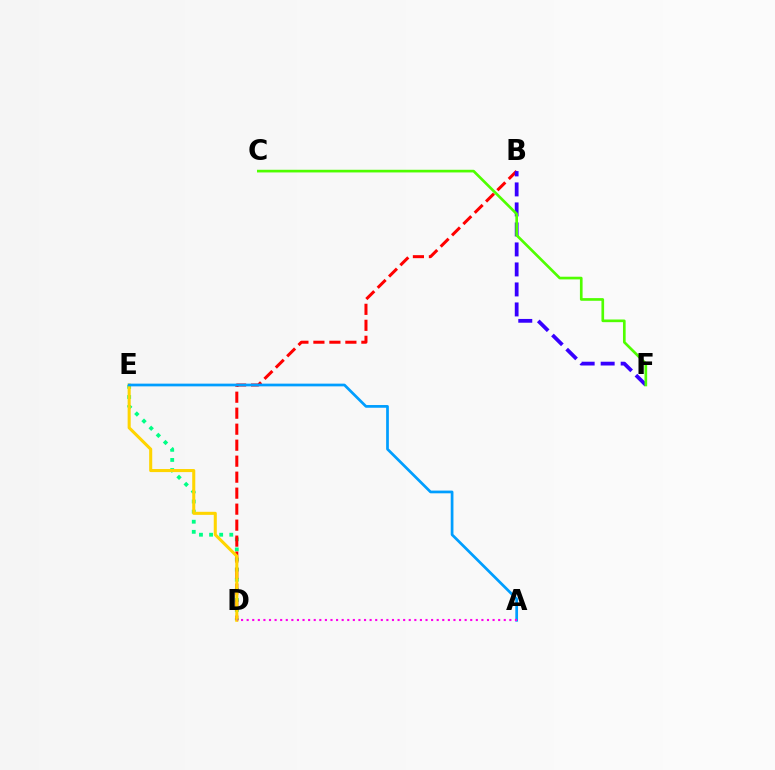{('D', 'E'): [{'color': '#00ff86', 'line_style': 'dotted', 'thickness': 2.75}, {'color': '#ffd500', 'line_style': 'solid', 'thickness': 2.21}], ('B', 'D'): [{'color': '#ff0000', 'line_style': 'dashed', 'thickness': 2.17}], ('A', 'E'): [{'color': '#009eff', 'line_style': 'solid', 'thickness': 1.96}], ('B', 'F'): [{'color': '#3700ff', 'line_style': 'dashed', 'thickness': 2.72}], ('A', 'D'): [{'color': '#ff00ed', 'line_style': 'dotted', 'thickness': 1.52}], ('C', 'F'): [{'color': '#4fff00', 'line_style': 'solid', 'thickness': 1.92}]}